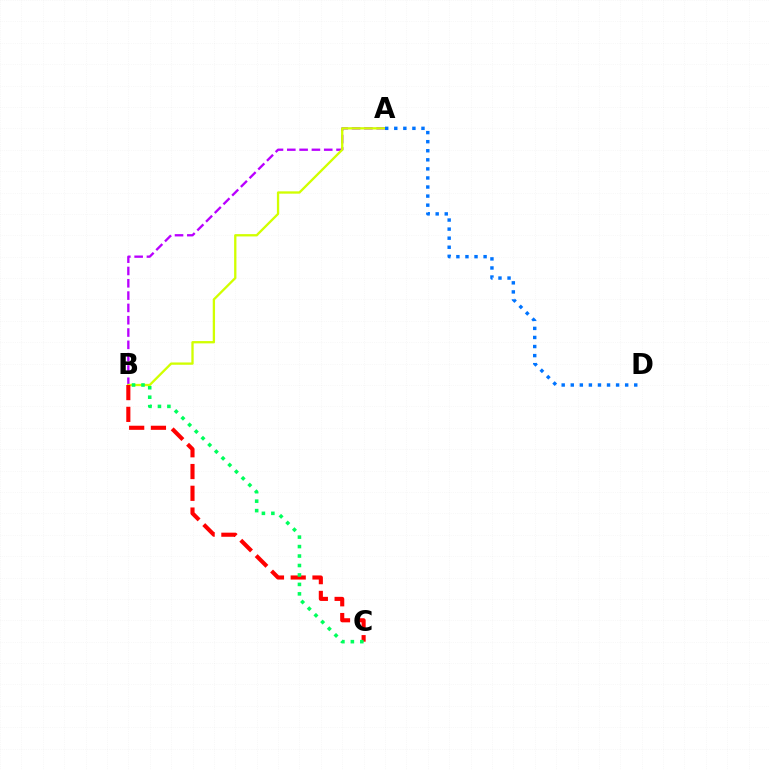{('A', 'B'): [{'color': '#b900ff', 'line_style': 'dashed', 'thickness': 1.67}, {'color': '#d1ff00', 'line_style': 'solid', 'thickness': 1.66}], ('B', 'C'): [{'color': '#ff0000', 'line_style': 'dashed', 'thickness': 2.96}, {'color': '#00ff5c', 'line_style': 'dotted', 'thickness': 2.57}], ('A', 'D'): [{'color': '#0074ff', 'line_style': 'dotted', 'thickness': 2.46}]}